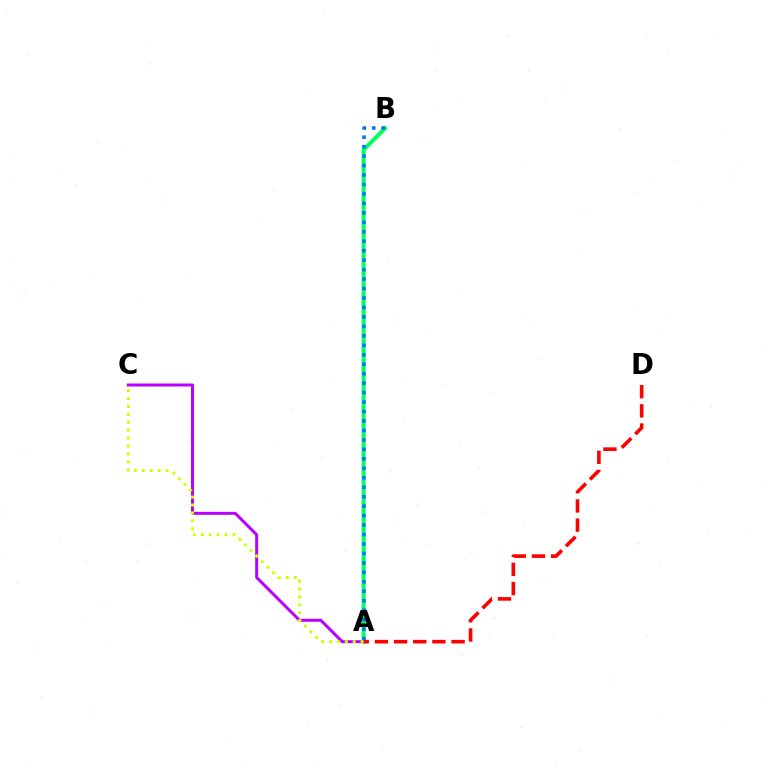{('A', 'C'): [{'color': '#b900ff', 'line_style': 'solid', 'thickness': 2.15}, {'color': '#d1ff00', 'line_style': 'dotted', 'thickness': 2.15}], ('A', 'B'): [{'color': '#00ff5c', 'line_style': 'solid', 'thickness': 2.9}, {'color': '#0074ff', 'line_style': 'dotted', 'thickness': 2.57}], ('A', 'D'): [{'color': '#ff0000', 'line_style': 'dashed', 'thickness': 2.6}]}